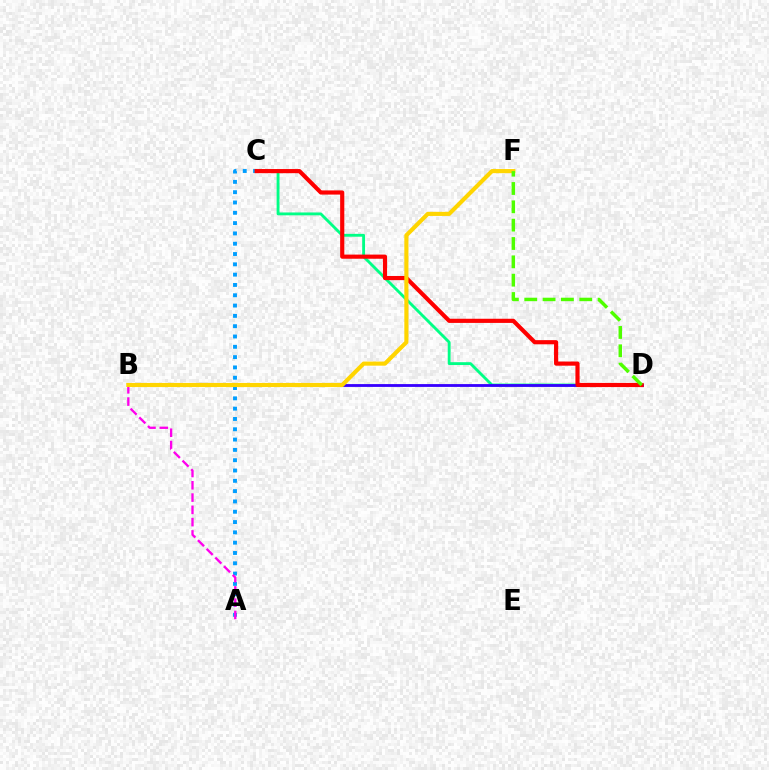{('C', 'D'): [{'color': '#00ff86', 'line_style': 'solid', 'thickness': 2.06}, {'color': '#ff0000', 'line_style': 'solid', 'thickness': 2.99}], ('B', 'D'): [{'color': '#3700ff', 'line_style': 'solid', 'thickness': 2.03}], ('A', 'C'): [{'color': '#009eff', 'line_style': 'dotted', 'thickness': 2.8}], ('A', 'B'): [{'color': '#ff00ed', 'line_style': 'dashed', 'thickness': 1.67}], ('B', 'F'): [{'color': '#ffd500', 'line_style': 'solid', 'thickness': 2.97}], ('D', 'F'): [{'color': '#4fff00', 'line_style': 'dashed', 'thickness': 2.49}]}